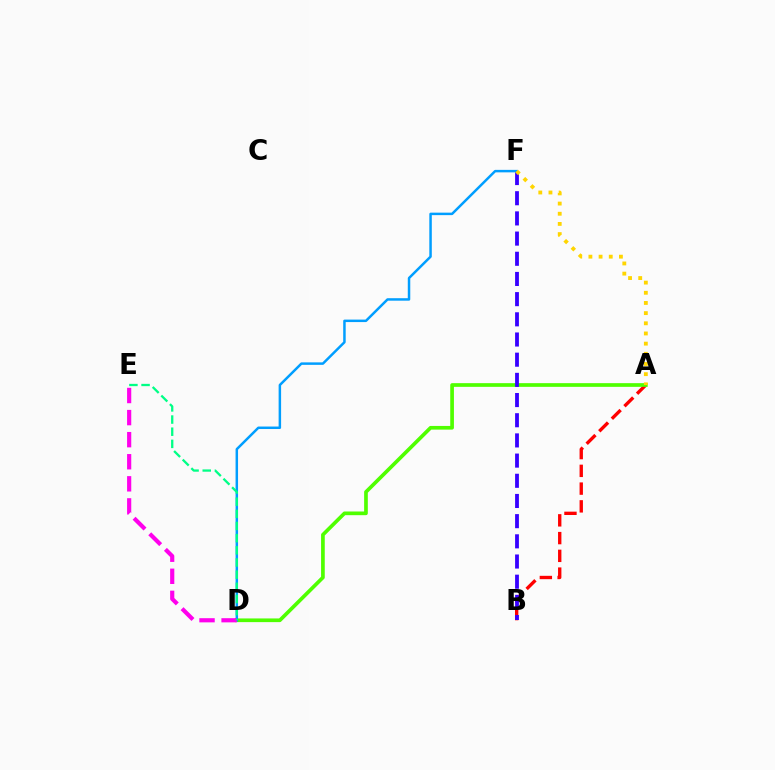{('A', 'B'): [{'color': '#ff0000', 'line_style': 'dashed', 'thickness': 2.41}], ('A', 'D'): [{'color': '#4fff00', 'line_style': 'solid', 'thickness': 2.65}], ('B', 'F'): [{'color': '#3700ff', 'line_style': 'dashed', 'thickness': 2.74}], ('D', 'F'): [{'color': '#009eff', 'line_style': 'solid', 'thickness': 1.79}], ('D', 'E'): [{'color': '#ff00ed', 'line_style': 'dashed', 'thickness': 3.0}, {'color': '#00ff86', 'line_style': 'dashed', 'thickness': 1.65}], ('A', 'F'): [{'color': '#ffd500', 'line_style': 'dotted', 'thickness': 2.76}]}